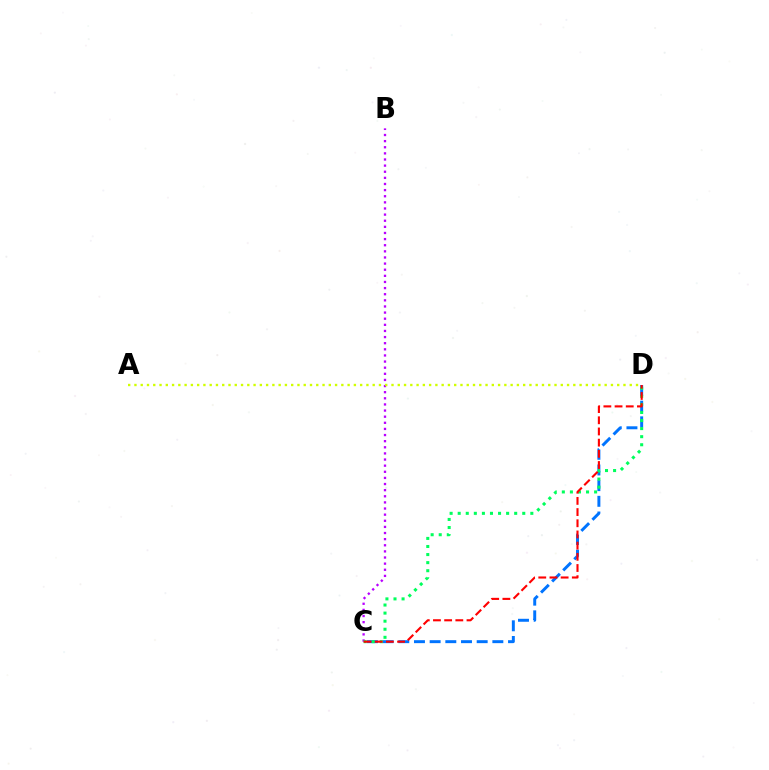{('B', 'C'): [{'color': '#b900ff', 'line_style': 'dotted', 'thickness': 1.66}], ('C', 'D'): [{'color': '#0074ff', 'line_style': 'dashed', 'thickness': 2.13}, {'color': '#00ff5c', 'line_style': 'dotted', 'thickness': 2.19}, {'color': '#ff0000', 'line_style': 'dashed', 'thickness': 1.52}], ('A', 'D'): [{'color': '#d1ff00', 'line_style': 'dotted', 'thickness': 1.7}]}